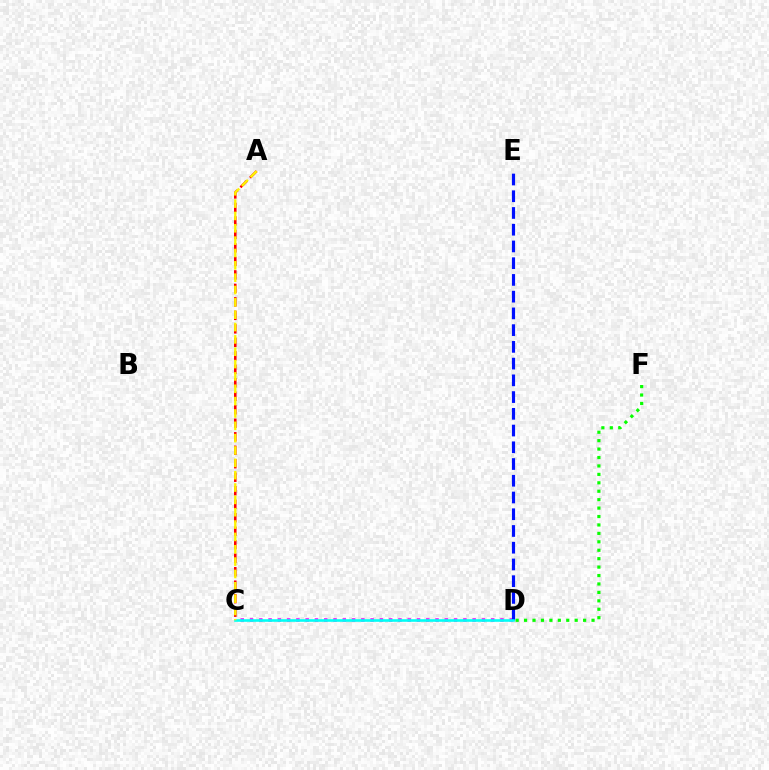{('C', 'D'): [{'color': '#ee00ff', 'line_style': 'dotted', 'thickness': 2.52}, {'color': '#00fff6', 'line_style': 'solid', 'thickness': 1.88}], ('D', 'F'): [{'color': '#08ff00', 'line_style': 'dotted', 'thickness': 2.29}], ('A', 'C'): [{'color': '#ff0000', 'line_style': 'dashed', 'thickness': 1.83}, {'color': '#fcf500', 'line_style': 'dashed', 'thickness': 1.68}], ('D', 'E'): [{'color': '#0010ff', 'line_style': 'dashed', 'thickness': 2.27}]}